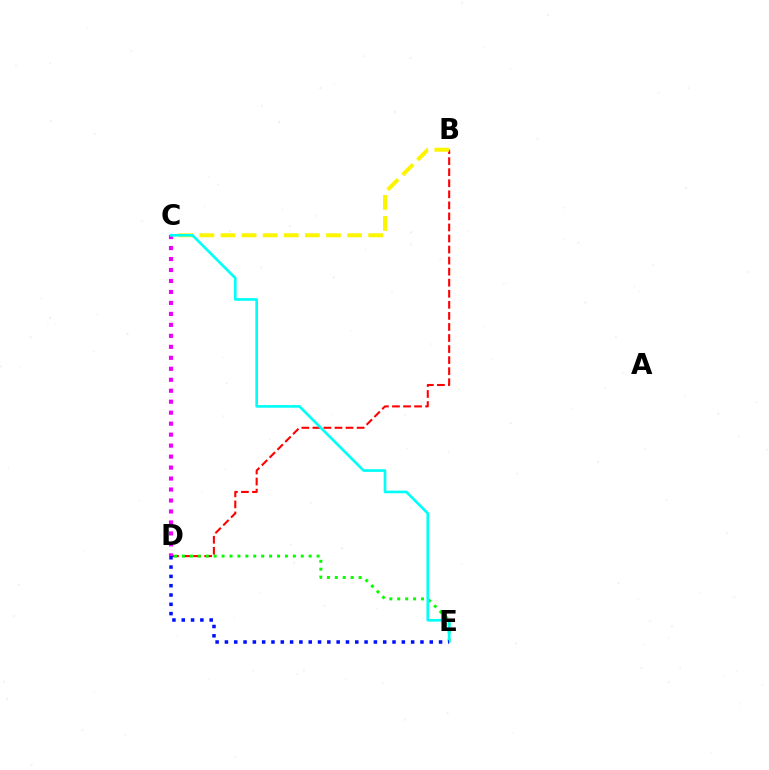{('B', 'D'): [{'color': '#ff0000', 'line_style': 'dashed', 'thickness': 1.5}], ('B', 'C'): [{'color': '#fcf500', 'line_style': 'dashed', 'thickness': 2.87}], ('C', 'D'): [{'color': '#ee00ff', 'line_style': 'dotted', 'thickness': 2.98}], ('D', 'E'): [{'color': '#08ff00', 'line_style': 'dotted', 'thickness': 2.15}, {'color': '#0010ff', 'line_style': 'dotted', 'thickness': 2.53}], ('C', 'E'): [{'color': '#00fff6', 'line_style': 'solid', 'thickness': 1.92}]}